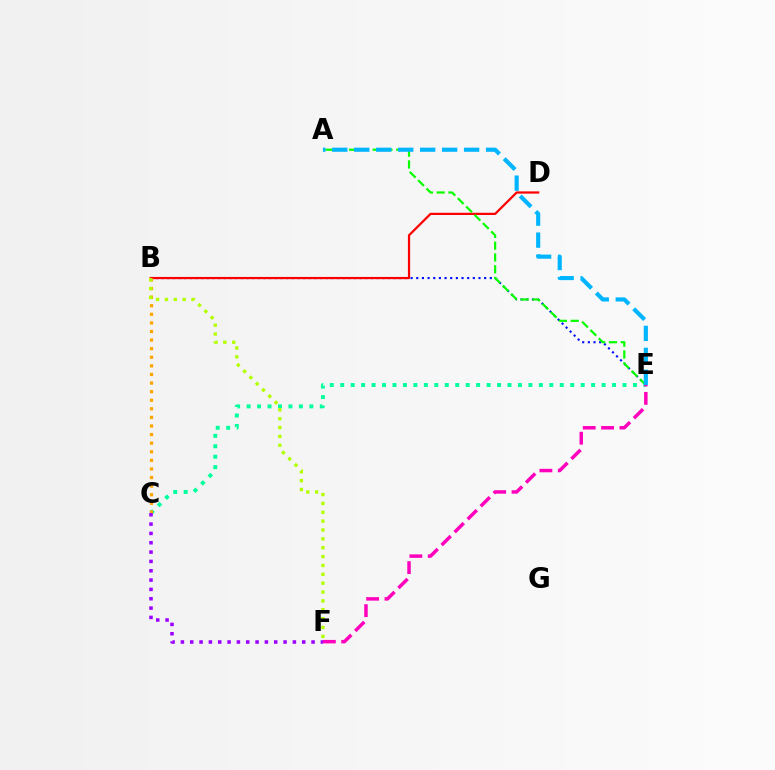{('B', 'E'): [{'color': '#0010ff', 'line_style': 'dotted', 'thickness': 1.54}], ('B', 'D'): [{'color': '#ff0000', 'line_style': 'solid', 'thickness': 1.6}], ('C', 'E'): [{'color': '#00ff9d', 'line_style': 'dotted', 'thickness': 2.84}], ('A', 'E'): [{'color': '#08ff00', 'line_style': 'dashed', 'thickness': 1.6}, {'color': '#00b5ff', 'line_style': 'dashed', 'thickness': 2.98}], ('B', 'C'): [{'color': '#ffa500', 'line_style': 'dotted', 'thickness': 2.33}], ('E', 'F'): [{'color': '#ff00bd', 'line_style': 'dashed', 'thickness': 2.5}], ('B', 'F'): [{'color': '#b3ff00', 'line_style': 'dotted', 'thickness': 2.41}], ('C', 'F'): [{'color': '#9b00ff', 'line_style': 'dotted', 'thickness': 2.54}]}